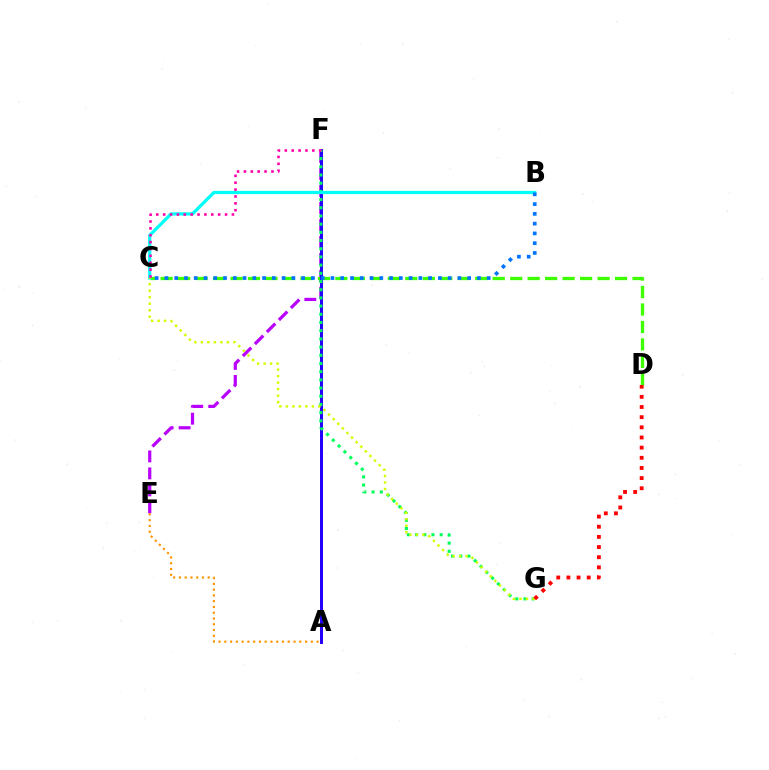{('E', 'F'): [{'color': '#b900ff', 'line_style': 'dashed', 'thickness': 2.31}], ('C', 'D'): [{'color': '#3dff00', 'line_style': 'dashed', 'thickness': 2.37}], ('A', 'E'): [{'color': '#ff9400', 'line_style': 'dotted', 'thickness': 1.57}], ('A', 'F'): [{'color': '#2500ff', 'line_style': 'solid', 'thickness': 2.16}], ('F', 'G'): [{'color': '#00ff5c', 'line_style': 'dotted', 'thickness': 2.23}], ('B', 'C'): [{'color': '#00fff6', 'line_style': 'solid', 'thickness': 2.33}, {'color': '#0074ff', 'line_style': 'dotted', 'thickness': 2.65}], ('C', 'F'): [{'color': '#ff00ac', 'line_style': 'dotted', 'thickness': 1.87}], ('C', 'G'): [{'color': '#d1ff00', 'line_style': 'dotted', 'thickness': 1.77}], ('D', 'G'): [{'color': '#ff0000', 'line_style': 'dotted', 'thickness': 2.76}]}